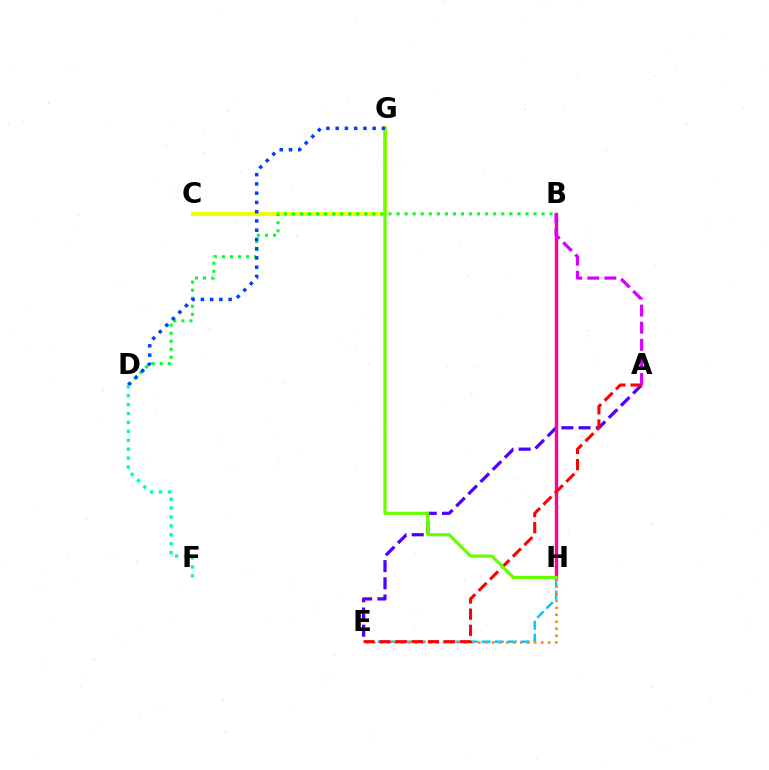{('A', 'E'): [{'color': '#4f00ff', 'line_style': 'dashed', 'thickness': 2.34}, {'color': '#ff0000', 'line_style': 'dashed', 'thickness': 2.19}], ('B', 'H'): [{'color': '#ff00a0', 'line_style': 'solid', 'thickness': 2.44}], ('E', 'H'): [{'color': '#00c7ff', 'line_style': 'dashed', 'thickness': 1.77}, {'color': '#ff8800', 'line_style': 'dotted', 'thickness': 1.9}], ('A', 'B'): [{'color': '#d600ff', 'line_style': 'dashed', 'thickness': 2.32}], ('C', 'G'): [{'color': '#eeff00', 'line_style': 'solid', 'thickness': 2.81}], ('B', 'D'): [{'color': '#00ff27', 'line_style': 'dotted', 'thickness': 2.19}], ('G', 'H'): [{'color': '#66ff00', 'line_style': 'solid', 'thickness': 2.29}], ('D', 'G'): [{'color': '#003fff', 'line_style': 'dotted', 'thickness': 2.51}], ('D', 'F'): [{'color': '#00ffaf', 'line_style': 'dotted', 'thickness': 2.42}]}